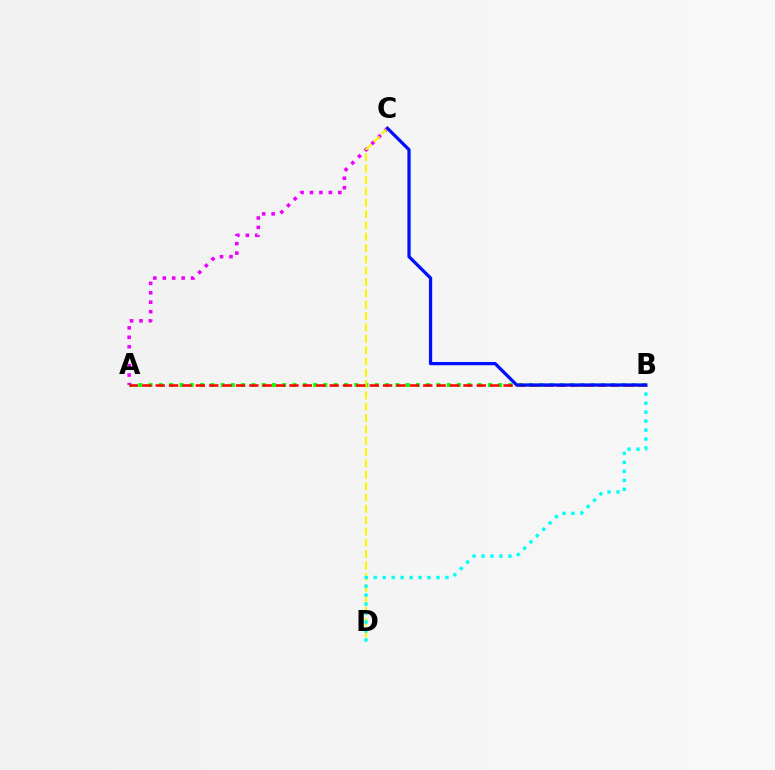{('A', 'B'): [{'color': '#08ff00', 'line_style': 'dotted', 'thickness': 2.79}, {'color': '#ff0000', 'line_style': 'dashed', 'thickness': 1.82}], ('A', 'C'): [{'color': '#ee00ff', 'line_style': 'dotted', 'thickness': 2.56}], ('C', 'D'): [{'color': '#fcf500', 'line_style': 'dashed', 'thickness': 1.54}], ('B', 'D'): [{'color': '#00fff6', 'line_style': 'dotted', 'thickness': 2.44}], ('B', 'C'): [{'color': '#0010ff', 'line_style': 'solid', 'thickness': 2.34}]}